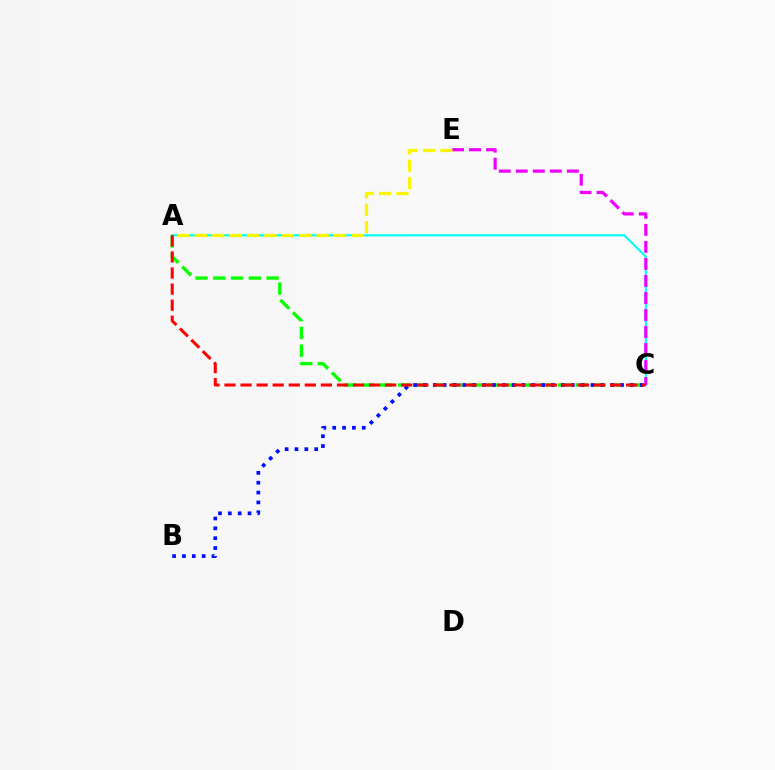{('A', 'C'): [{'color': '#00fff6', 'line_style': 'solid', 'thickness': 1.54}, {'color': '#08ff00', 'line_style': 'dashed', 'thickness': 2.41}, {'color': '#ff0000', 'line_style': 'dashed', 'thickness': 2.18}], ('B', 'C'): [{'color': '#0010ff', 'line_style': 'dotted', 'thickness': 2.68}], ('C', 'E'): [{'color': '#ee00ff', 'line_style': 'dashed', 'thickness': 2.31}], ('A', 'E'): [{'color': '#fcf500', 'line_style': 'dashed', 'thickness': 2.36}]}